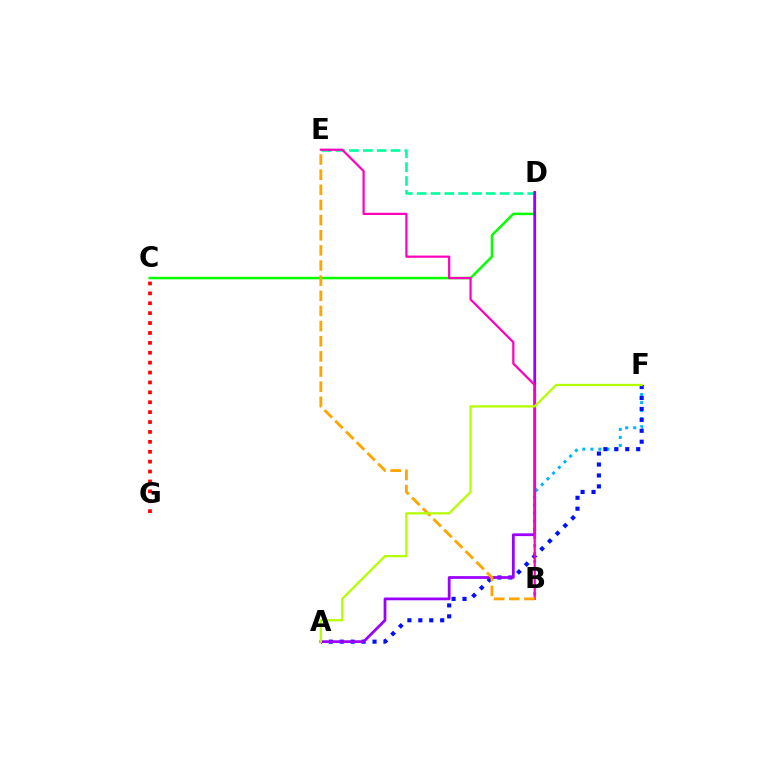{('C', 'D'): [{'color': '#08ff00', 'line_style': 'solid', 'thickness': 1.81}], ('B', 'F'): [{'color': '#00b5ff', 'line_style': 'dotted', 'thickness': 2.18}], ('A', 'F'): [{'color': '#0010ff', 'line_style': 'dotted', 'thickness': 2.97}, {'color': '#b3ff00', 'line_style': 'solid', 'thickness': 1.63}], ('C', 'G'): [{'color': '#ff0000', 'line_style': 'dotted', 'thickness': 2.69}], ('D', 'E'): [{'color': '#00ff9d', 'line_style': 'dashed', 'thickness': 1.88}], ('A', 'D'): [{'color': '#9b00ff', 'line_style': 'solid', 'thickness': 1.99}], ('B', 'E'): [{'color': '#ff00bd', 'line_style': 'solid', 'thickness': 1.6}, {'color': '#ffa500', 'line_style': 'dashed', 'thickness': 2.06}]}